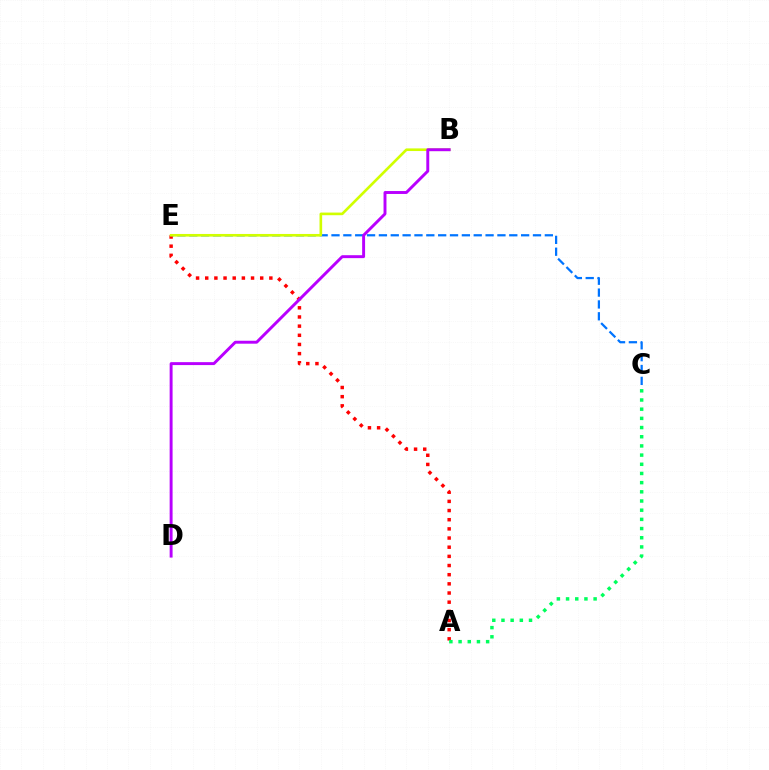{('C', 'E'): [{'color': '#0074ff', 'line_style': 'dashed', 'thickness': 1.61}], ('A', 'E'): [{'color': '#ff0000', 'line_style': 'dotted', 'thickness': 2.49}], ('B', 'E'): [{'color': '#d1ff00', 'line_style': 'solid', 'thickness': 1.9}], ('A', 'C'): [{'color': '#00ff5c', 'line_style': 'dotted', 'thickness': 2.49}], ('B', 'D'): [{'color': '#b900ff', 'line_style': 'solid', 'thickness': 2.11}]}